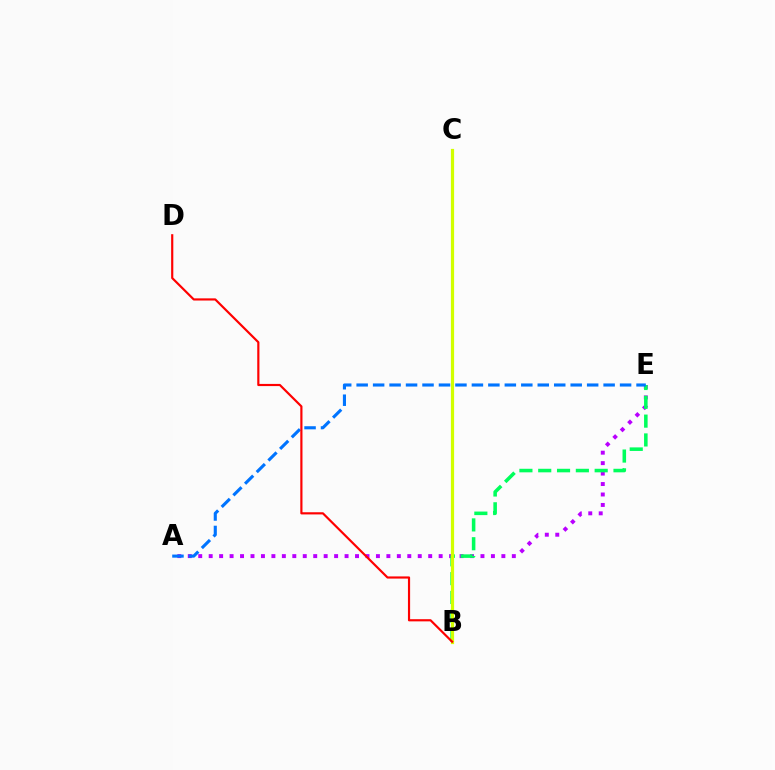{('A', 'E'): [{'color': '#b900ff', 'line_style': 'dotted', 'thickness': 2.84}, {'color': '#0074ff', 'line_style': 'dashed', 'thickness': 2.24}], ('B', 'E'): [{'color': '#00ff5c', 'line_style': 'dashed', 'thickness': 2.56}], ('B', 'C'): [{'color': '#d1ff00', 'line_style': 'solid', 'thickness': 2.31}], ('B', 'D'): [{'color': '#ff0000', 'line_style': 'solid', 'thickness': 1.57}]}